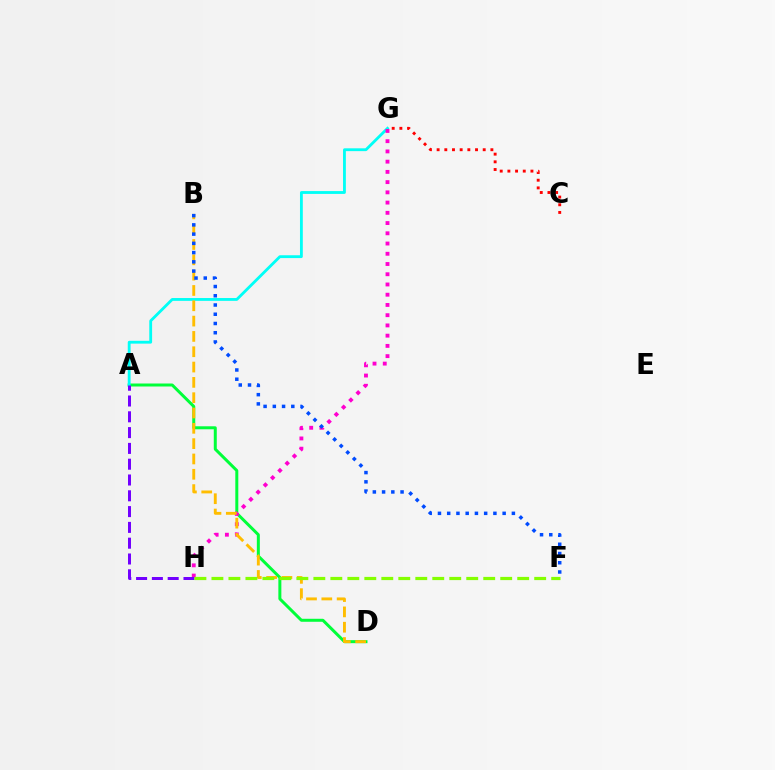{('A', 'D'): [{'color': '#00ff39', 'line_style': 'solid', 'thickness': 2.16}], ('A', 'G'): [{'color': '#00fff6', 'line_style': 'solid', 'thickness': 2.03}], ('G', 'H'): [{'color': '#ff00cf', 'line_style': 'dotted', 'thickness': 2.78}], ('B', 'D'): [{'color': '#ffbd00', 'line_style': 'dashed', 'thickness': 2.08}], ('A', 'H'): [{'color': '#7200ff', 'line_style': 'dashed', 'thickness': 2.15}], ('B', 'F'): [{'color': '#004bff', 'line_style': 'dotted', 'thickness': 2.51}], ('F', 'H'): [{'color': '#84ff00', 'line_style': 'dashed', 'thickness': 2.31}], ('C', 'G'): [{'color': '#ff0000', 'line_style': 'dotted', 'thickness': 2.09}]}